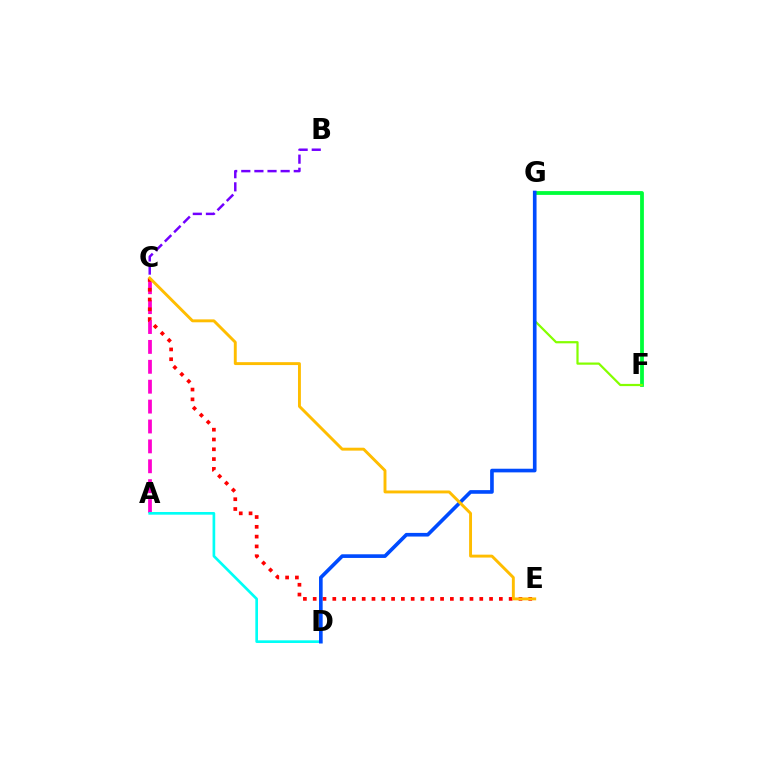{('A', 'C'): [{'color': '#ff00cf', 'line_style': 'dashed', 'thickness': 2.7}], ('C', 'E'): [{'color': '#ff0000', 'line_style': 'dotted', 'thickness': 2.66}, {'color': '#ffbd00', 'line_style': 'solid', 'thickness': 2.1}], ('A', 'D'): [{'color': '#00fff6', 'line_style': 'solid', 'thickness': 1.92}], ('F', 'G'): [{'color': '#00ff39', 'line_style': 'solid', 'thickness': 2.73}, {'color': '#84ff00', 'line_style': 'solid', 'thickness': 1.6}], ('B', 'C'): [{'color': '#7200ff', 'line_style': 'dashed', 'thickness': 1.78}], ('D', 'G'): [{'color': '#004bff', 'line_style': 'solid', 'thickness': 2.63}]}